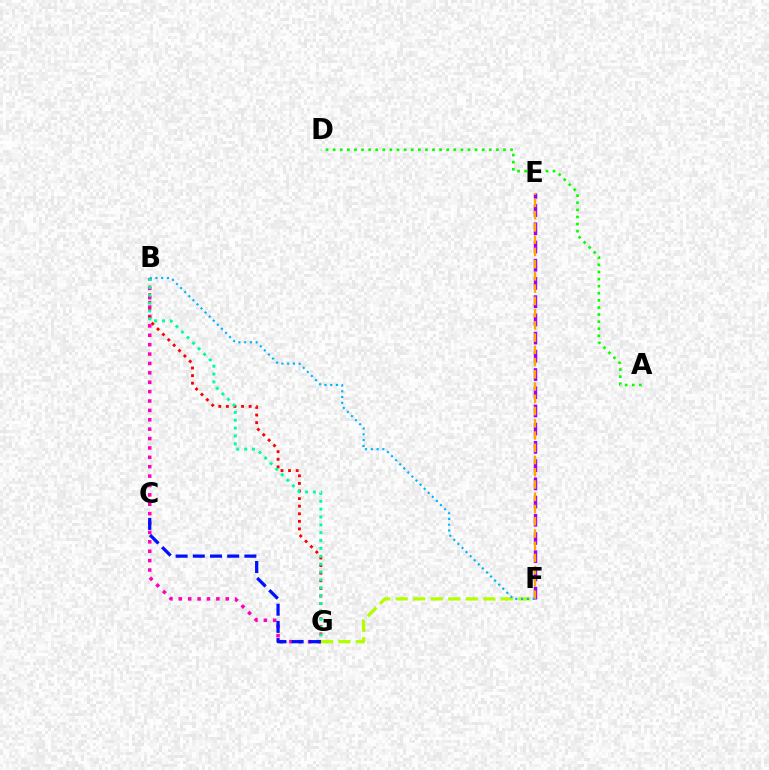{('E', 'F'): [{'color': '#9b00ff', 'line_style': 'dashed', 'thickness': 2.47}, {'color': '#ffa500', 'line_style': 'dashed', 'thickness': 1.66}], ('A', 'D'): [{'color': '#08ff00', 'line_style': 'dotted', 'thickness': 1.93}], ('B', 'G'): [{'color': '#ff00bd', 'line_style': 'dotted', 'thickness': 2.55}, {'color': '#ff0000', 'line_style': 'dotted', 'thickness': 2.06}, {'color': '#00ff9d', 'line_style': 'dotted', 'thickness': 2.14}], ('F', 'G'): [{'color': '#b3ff00', 'line_style': 'dashed', 'thickness': 2.38}], ('C', 'G'): [{'color': '#0010ff', 'line_style': 'dashed', 'thickness': 2.33}], ('B', 'F'): [{'color': '#00b5ff', 'line_style': 'dotted', 'thickness': 1.57}]}